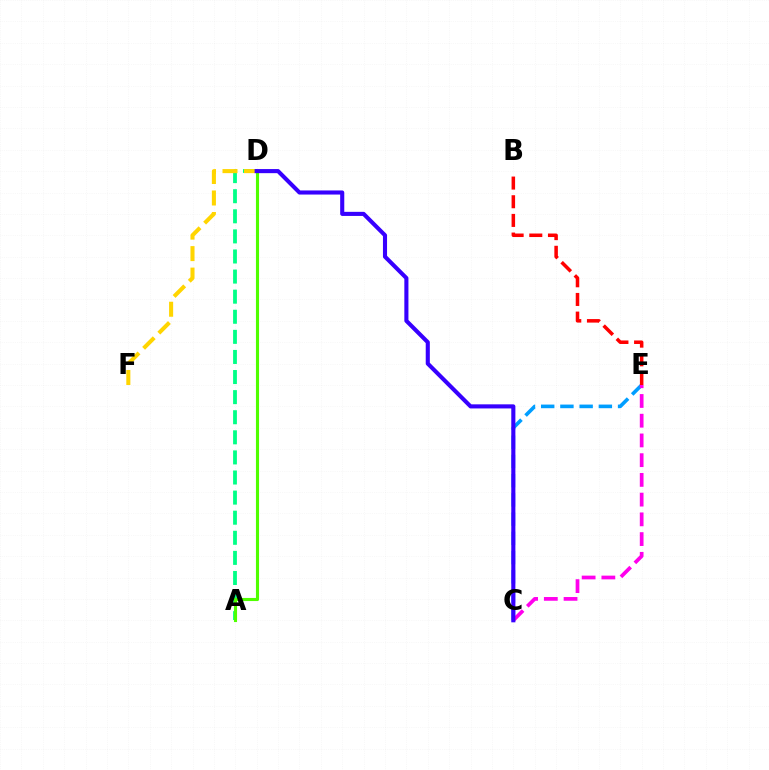{('A', 'D'): [{'color': '#00ff86', 'line_style': 'dashed', 'thickness': 2.73}, {'color': '#4fff00', 'line_style': 'solid', 'thickness': 2.24}], ('D', 'F'): [{'color': '#ffd500', 'line_style': 'dashed', 'thickness': 2.92}], ('C', 'E'): [{'color': '#009eff', 'line_style': 'dashed', 'thickness': 2.61}, {'color': '#ff00ed', 'line_style': 'dashed', 'thickness': 2.68}], ('B', 'E'): [{'color': '#ff0000', 'line_style': 'dashed', 'thickness': 2.54}], ('C', 'D'): [{'color': '#3700ff', 'line_style': 'solid', 'thickness': 2.95}]}